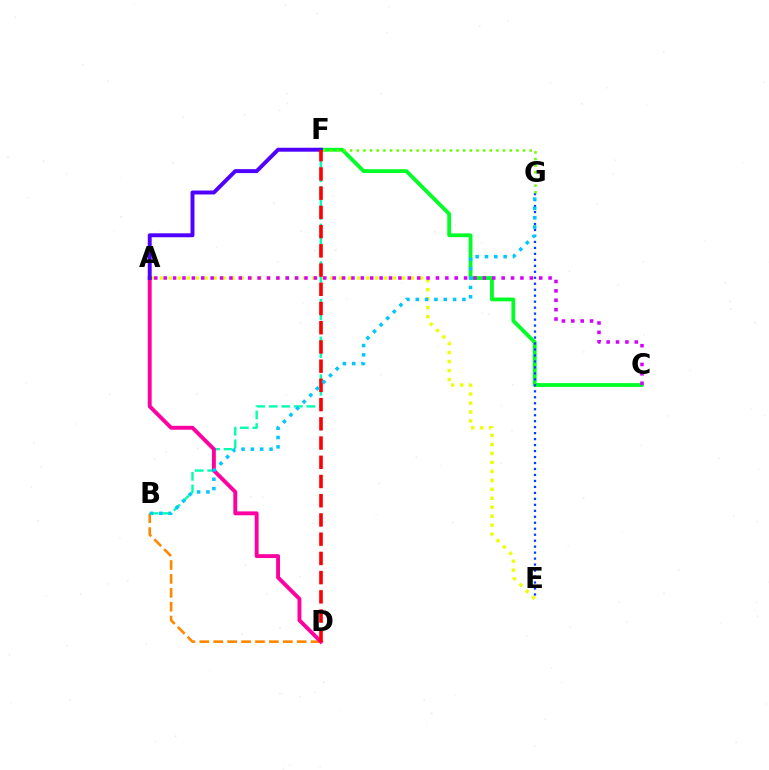{('A', 'E'): [{'color': '#eeff00', 'line_style': 'dotted', 'thickness': 2.44}], ('B', 'F'): [{'color': '#00ffaf', 'line_style': 'dashed', 'thickness': 1.71}], ('C', 'F'): [{'color': '#00ff27', 'line_style': 'solid', 'thickness': 2.74}], ('E', 'G'): [{'color': '#003fff', 'line_style': 'dotted', 'thickness': 1.62}], ('F', 'G'): [{'color': '#66ff00', 'line_style': 'dotted', 'thickness': 1.81}], ('B', 'D'): [{'color': '#ff8800', 'line_style': 'dashed', 'thickness': 1.89}], ('A', 'D'): [{'color': '#ff00a0', 'line_style': 'solid', 'thickness': 2.8}], ('A', 'F'): [{'color': '#4f00ff', 'line_style': 'solid', 'thickness': 2.84}], ('A', 'C'): [{'color': '#d600ff', 'line_style': 'dotted', 'thickness': 2.55}], ('D', 'F'): [{'color': '#ff0000', 'line_style': 'dashed', 'thickness': 2.61}], ('B', 'G'): [{'color': '#00c7ff', 'line_style': 'dotted', 'thickness': 2.54}]}